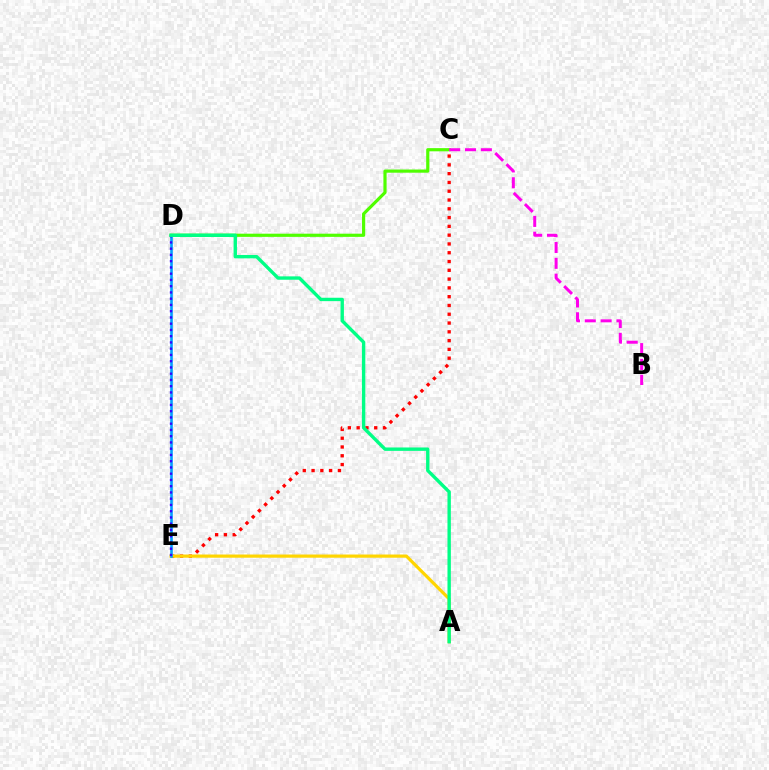{('C', 'E'): [{'color': '#ff0000', 'line_style': 'dotted', 'thickness': 2.39}], ('A', 'E'): [{'color': '#ffd500', 'line_style': 'solid', 'thickness': 2.3}], ('C', 'D'): [{'color': '#4fff00', 'line_style': 'solid', 'thickness': 2.29}], ('D', 'E'): [{'color': '#009eff', 'line_style': 'solid', 'thickness': 1.88}, {'color': '#3700ff', 'line_style': 'dotted', 'thickness': 1.7}], ('A', 'D'): [{'color': '#00ff86', 'line_style': 'solid', 'thickness': 2.44}], ('B', 'C'): [{'color': '#ff00ed', 'line_style': 'dashed', 'thickness': 2.15}]}